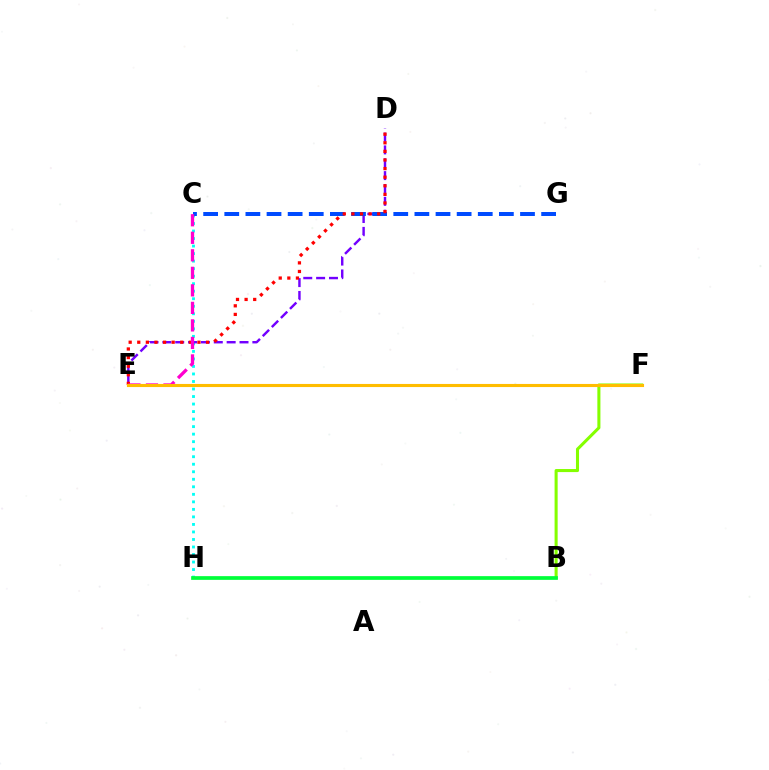{('C', 'H'): [{'color': '#00fff6', 'line_style': 'dotted', 'thickness': 2.04}], ('D', 'E'): [{'color': '#7200ff', 'line_style': 'dashed', 'thickness': 1.75}, {'color': '#ff0000', 'line_style': 'dotted', 'thickness': 2.34}], ('B', 'F'): [{'color': '#84ff00', 'line_style': 'solid', 'thickness': 2.2}], ('B', 'H'): [{'color': '#00ff39', 'line_style': 'solid', 'thickness': 2.67}], ('C', 'G'): [{'color': '#004bff', 'line_style': 'dashed', 'thickness': 2.87}], ('C', 'E'): [{'color': '#ff00cf', 'line_style': 'dashed', 'thickness': 2.38}], ('E', 'F'): [{'color': '#ffbd00', 'line_style': 'solid', 'thickness': 2.24}]}